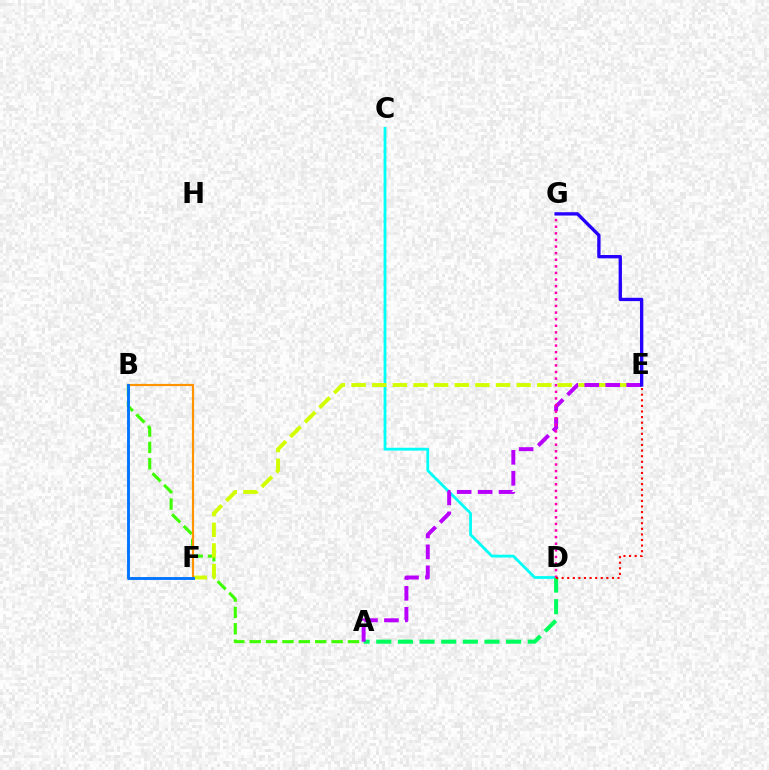{('C', 'D'): [{'color': '#00fff6', 'line_style': 'solid', 'thickness': 2.01}], ('A', 'B'): [{'color': '#3dff00', 'line_style': 'dashed', 'thickness': 2.23}], ('E', 'F'): [{'color': '#d1ff00', 'line_style': 'dashed', 'thickness': 2.8}], ('A', 'D'): [{'color': '#00ff5c', 'line_style': 'dashed', 'thickness': 2.94}], ('B', 'F'): [{'color': '#ff9400', 'line_style': 'solid', 'thickness': 1.58}, {'color': '#0074ff', 'line_style': 'solid', 'thickness': 2.08}], ('A', 'E'): [{'color': '#b900ff', 'line_style': 'dashed', 'thickness': 2.85}], ('D', 'G'): [{'color': '#ff00ac', 'line_style': 'dotted', 'thickness': 1.79}], ('E', 'G'): [{'color': '#2500ff', 'line_style': 'solid', 'thickness': 2.4}], ('D', 'E'): [{'color': '#ff0000', 'line_style': 'dotted', 'thickness': 1.52}]}